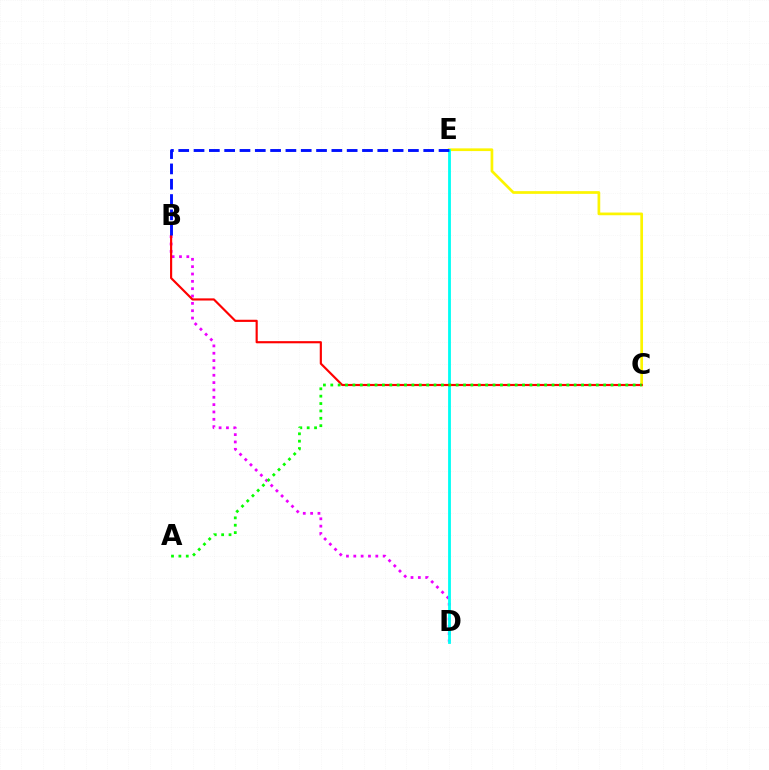{('C', 'E'): [{'color': '#fcf500', 'line_style': 'solid', 'thickness': 1.95}], ('B', 'D'): [{'color': '#ee00ff', 'line_style': 'dotted', 'thickness': 1.99}], ('D', 'E'): [{'color': '#00fff6', 'line_style': 'solid', 'thickness': 2.02}], ('B', 'C'): [{'color': '#ff0000', 'line_style': 'solid', 'thickness': 1.55}], ('B', 'E'): [{'color': '#0010ff', 'line_style': 'dashed', 'thickness': 2.08}], ('A', 'C'): [{'color': '#08ff00', 'line_style': 'dotted', 'thickness': 2.0}]}